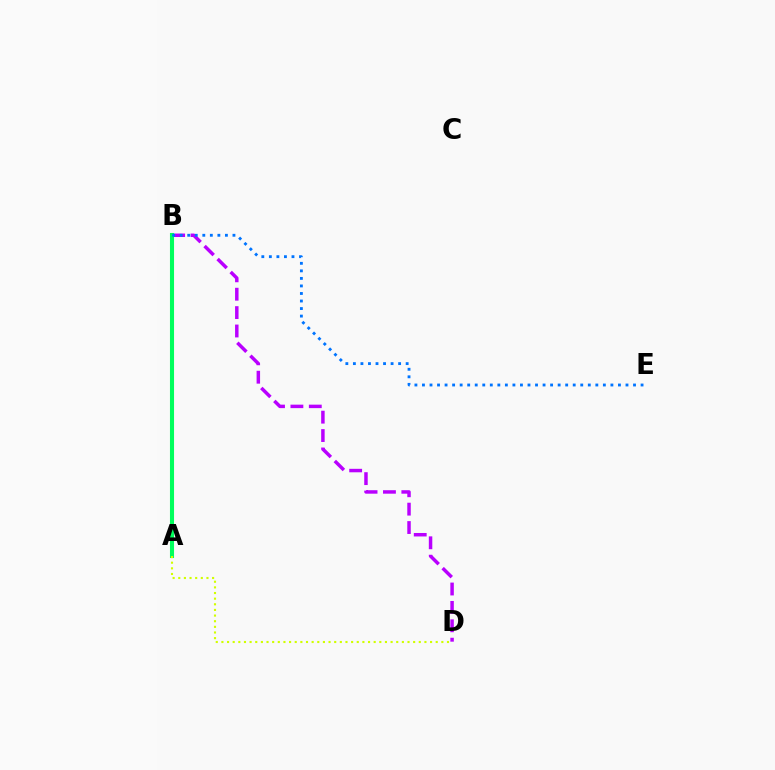{('B', 'D'): [{'color': '#b900ff', 'line_style': 'dashed', 'thickness': 2.5}], ('A', 'B'): [{'color': '#ff0000', 'line_style': 'dotted', 'thickness': 2.12}, {'color': '#00ff5c', 'line_style': 'solid', 'thickness': 2.94}], ('A', 'D'): [{'color': '#d1ff00', 'line_style': 'dotted', 'thickness': 1.53}], ('B', 'E'): [{'color': '#0074ff', 'line_style': 'dotted', 'thickness': 2.05}]}